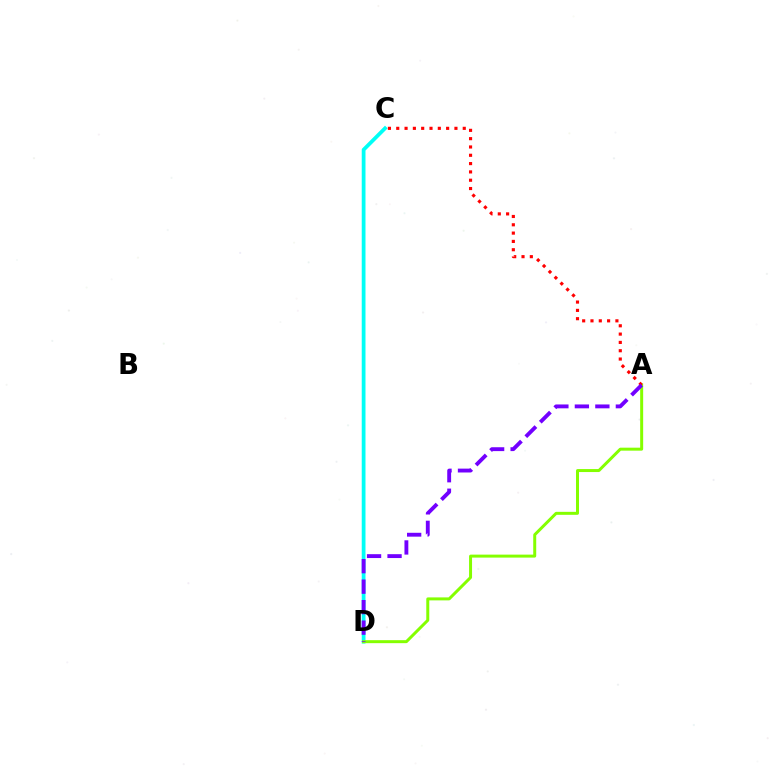{('C', 'D'): [{'color': '#00fff6', 'line_style': 'solid', 'thickness': 2.71}], ('A', 'D'): [{'color': '#84ff00', 'line_style': 'solid', 'thickness': 2.15}, {'color': '#7200ff', 'line_style': 'dashed', 'thickness': 2.78}], ('A', 'C'): [{'color': '#ff0000', 'line_style': 'dotted', 'thickness': 2.26}]}